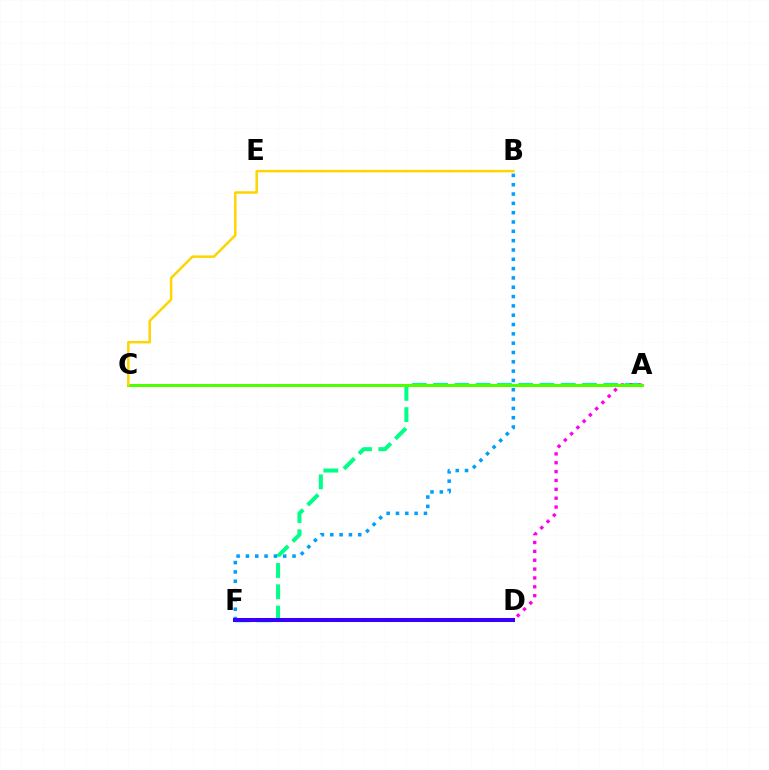{('A', 'C'): [{'color': '#ff0000', 'line_style': 'dashed', 'thickness': 2.1}, {'color': '#4fff00', 'line_style': 'solid', 'thickness': 2.16}], ('A', 'F'): [{'color': '#00ff86', 'line_style': 'dashed', 'thickness': 2.89}], ('A', 'D'): [{'color': '#ff00ed', 'line_style': 'dotted', 'thickness': 2.41}], ('B', 'F'): [{'color': '#009eff', 'line_style': 'dotted', 'thickness': 2.53}], ('D', 'F'): [{'color': '#3700ff', 'line_style': 'solid', 'thickness': 2.9}], ('B', 'C'): [{'color': '#ffd500', 'line_style': 'solid', 'thickness': 1.8}]}